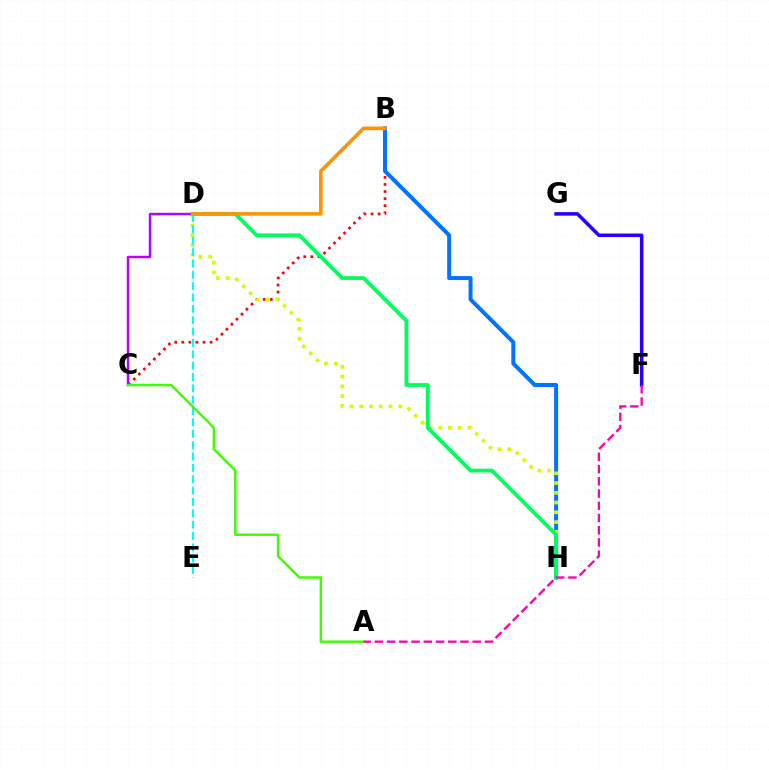{('B', 'C'): [{'color': '#ff0000', 'line_style': 'dotted', 'thickness': 1.92}], ('B', 'H'): [{'color': '#0074ff', 'line_style': 'solid', 'thickness': 2.87}], ('D', 'H'): [{'color': '#d1ff00', 'line_style': 'dotted', 'thickness': 2.65}, {'color': '#00ff5c', 'line_style': 'solid', 'thickness': 2.73}], ('F', 'G'): [{'color': '#2500ff', 'line_style': 'solid', 'thickness': 2.53}], ('D', 'E'): [{'color': '#00fff6', 'line_style': 'dashed', 'thickness': 1.54}], ('C', 'D'): [{'color': '#b900ff', 'line_style': 'solid', 'thickness': 1.75}], ('A', 'C'): [{'color': '#3dff00', 'line_style': 'solid', 'thickness': 1.76}], ('B', 'D'): [{'color': '#ff9400', 'line_style': 'solid', 'thickness': 2.59}], ('A', 'F'): [{'color': '#ff00ac', 'line_style': 'dashed', 'thickness': 1.66}]}